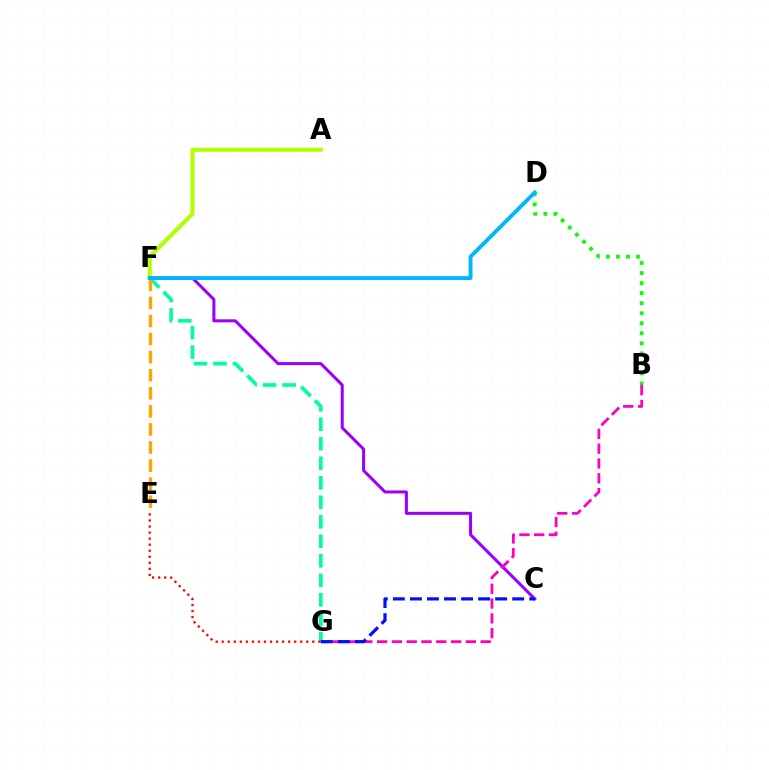{('F', 'G'): [{'color': '#00ff9d', 'line_style': 'dashed', 'thickness': 2.65}], ('E', 'F'): [{'color': '#ffa500', 'line_style': 'dashed', 'thickness': 2.46}], ('A', 'F'): [{'color': '#b3ff00', 'line_style': 'solid', 'thickness': 2.9}], ('C', 'F'): [{'color': '#9b00ff', 'line_style': 'solid', 'thickness': 2.18}], ('B', 'G'): [{'color': '#ff00bd', 'line_style': 'dashed', 'thickness': 2.01}], ('B', 'D'): [{'color': '#08ff00', 'line_style': 'dotted', 'thickness': 2.73}], ('E', 'G'): [{'color': '#ff0000', 'line_style': 'dotted', 'thickness': 1.64}], ('C', 'G'): [{'color': '#0010ff', 'line_style': 'dashed', 'thickness': 2.32}], ('D', 'F'): [{'color': '#00b5ff', 'line_style': 'solid', 'thickness': 2.78}]}